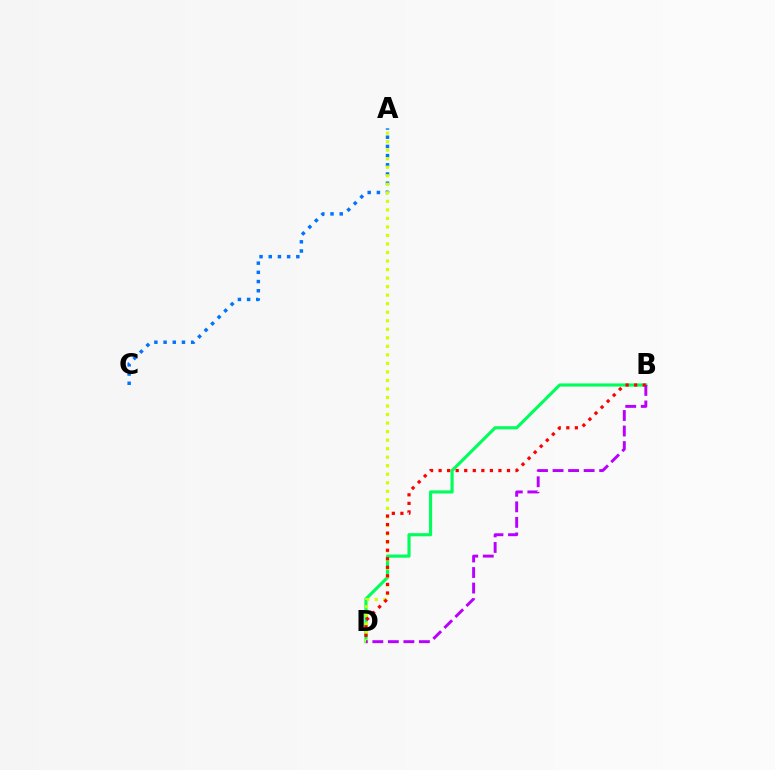{('A', 'C'): [{'color': '#0074ff', 'line_style': 'dotted', 'thickness': 2.5}], ('B', 'D'): [{'color': '#00ff5c', 'line_style': 'solid', 'thickness': 2.26}, {'color': '#b900ff', 'line_style': 'dashed', 'thickness': 2.11}, {'color': '#ff0000', 'line_style': 'dotted', 'thickness': 2.32}], ('A', 'D'): [{'color': '#d1ff00', 'line_style': 'dotted', 'thickness': 2.32}]}